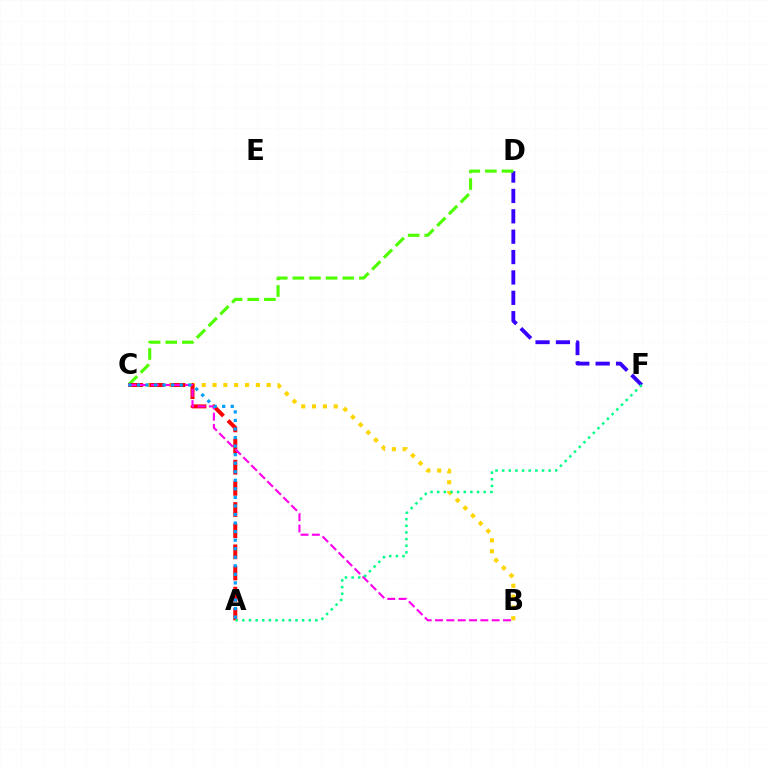{('D', 'F'): [{'color': '#3700ff', 'line_style': 'dashed', 'thickness': 2.77}], ('B', 'C'): [{'color': '#ffd500', 'line_style': 'dotted', 'thickness': 2.94}, {'color': '#ff00ed', 'line_style': 'dashed', 'thickness': 1.54}], ('C', 'D'): [{'color': '#4fff00', 'line_style': 'dashed', 'thickness': 2.26}], ('A', 'C'): [{'color': '#ff0000', 'line_style': 'dashed', 'thickness': 2.87}, {'color': '#009eff', 'line_style': 'dotted', 'thickness': 2.32}], ('A', 'F'): [{'color': '#00ff86', 'line_style': 'dotted', 'thickness': 1.8}]}